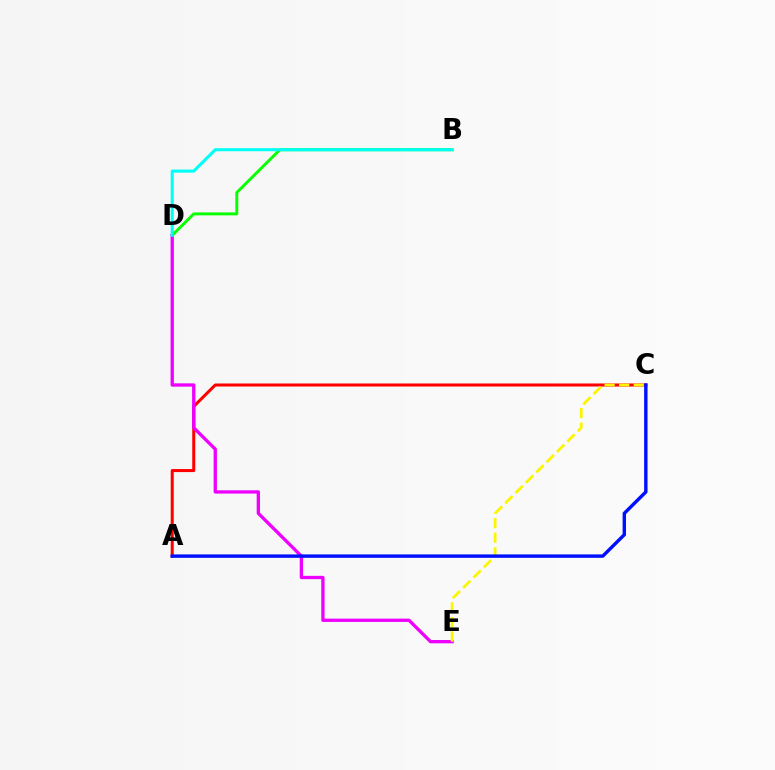{('A', 'C'): [{'color': '#ff0000', 'line_style': 'solid', 'thickness': 2.18}, {'color': '#0010ff', 'line_style': 'solid', 'thickness': 2.46}], ('B', 'D'): [{'color': '#08ff00', 'line_style': 'solid', 'thickness': 2.1}, {'color': '#00fff6', 'line_style': 'solid', 'thickness': 2.21}], ('D', 'E'): [{'color': '#ee00ff', 'line_style': 'solid', 'thickness': 2.38}], ('C', 'E'): [{'color': '#fcf500', 'line_style': 'dashed', 'thickness': 1.98}]}